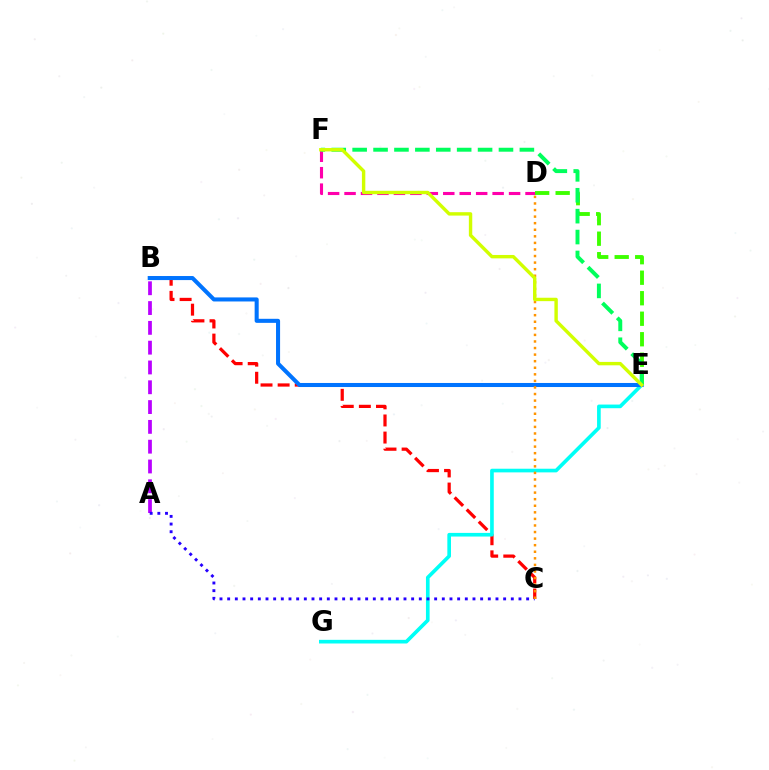{('B', 'C'): [{'color': '#ff0000', 'line_style': 'dashed', 'thickness': 2.32}], ('E', 'G'): [{'color': '#00fff6', 'line_style': 'solid', 'thickness': 2.63}], ('D', 'F'): [{'color': '#ff00ac', 'line_style': 'dashed', 'thickness': 2.24}], ('A', 'B'): [{'color': '#b900ff', 'line_style': 'dashed', 'thickness': 2.69}], ('B', 'E'): [{'color': '#0074ff', 'line_style': 'solid', 'thickness': 2.92}], ('D', 'E'): [{'color': '#3dff00', 'line_style': 'dashed', 'thickness': 2.79}], ('A', 'C'): [{'color': '#2500ff', 'line_style': 'dotted', 'thickness': 2.08}], ('C', 'D'): [{'color': '#ff9400', 'line_style': 'dotted', 'thickness': 1.79}], ('E', 'F'): [{'color': '#00ff5c', 'line_style': 'dashed', 'thickness': 2.84}, {'color': '#d1ff00', 'line_style': 'solid', 'thickness': 2.45}]}